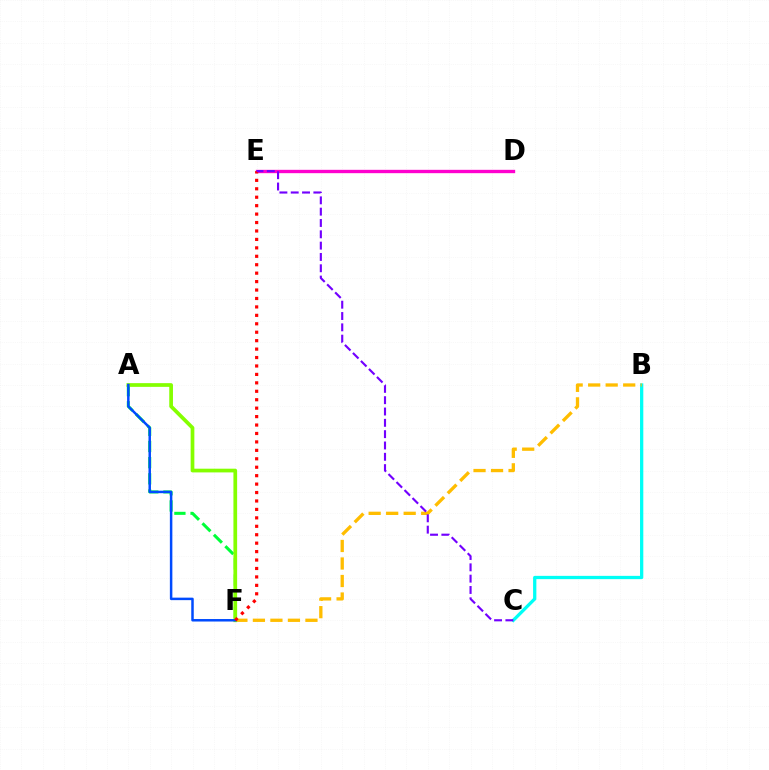{('B', 'C'): [{'color': '#00fff6', 'line_style': 'solid', 'thickness': 2.36}], ('B', 'F'): [{'color': '#ffbd00', 'line_style': 'dashed', 'thickness': 2.38}], ('D', 'E'): [{'color': '#ff00cf', 'line_style': 'solid', 'thickness': 2.41}], ('A', 'F'): [{'color': '#00ff39', 'line_style': 'dashed', 'thickness': 2.2}, {'color': '#84ff00', 'line_style': 'solid', 'thickness': 2.67}, {'color': '#004bff', 'line_style': 'solid', 'thickness': 1.79}], ('E', 'F'): [{'color': '#ff0000', 'line_style': 'dotted', 'thickness': 2.29}], ('C', 'E'): [{'color': '#7200ff', 'line_style': 'dashed', 'thickness': 1.54}]}